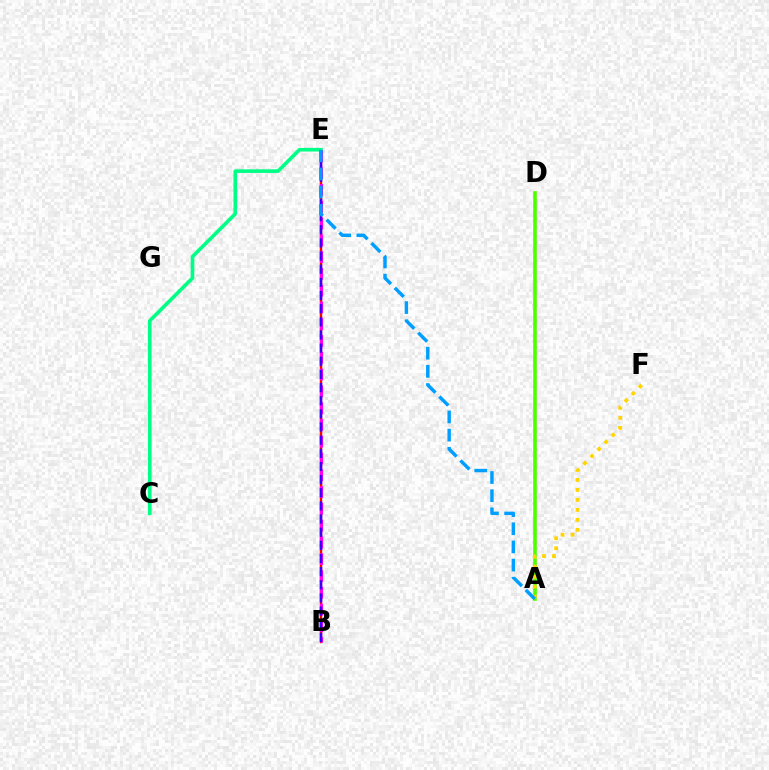{('B', 'E'): [{'color': '#ff0000', 'line_style': 'solid', 'thickness': 1.75}, {'color': '#ff00ed', 'line_style': 'dashed', 'thickness': 2.28}, {'color': '#3700ff', 'line_style': 'dashed', 'thickness': 1.79}], ('A', 'D'): [{'color': '#4fff00', 'line_style': 'solid', 'thickness': 2.61}], ('A', 'F'): [{'color': '#ffd500', 'line_style': 'dotted', 'thickness': 2.71}], ('C', 'E'): [{'color': '#00ff86', 'line_style': 'solid', 'thickness': 2.62}], ('A', 'E'): [{'color': '#009eff', 'line_style': 'dashed', 'thickness': 2.47}]}